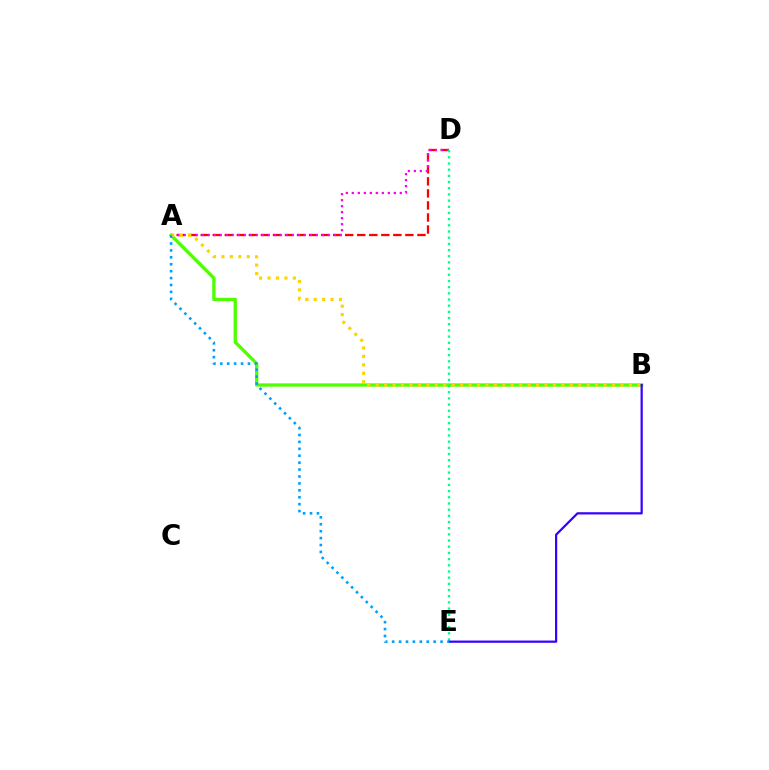{('A', 'B'): [{'color': '#4fff00', 'line_style': 'solid', 'thickness': 2.38}, {'color': '#ffd500', 'line_style': 'dotted', 'thickness': 2.29}], ('A', 'D'): [{'color': '#ff0000', 'line_style': 'dashed', 'thickness': 1.64}, {'color': '#ff00ed', 'line_style': 'dotted', 'thickness': 1.63}], ('D', 'E'): [{'color': '#00ff86', 'line_style': 'dotted', 'thickness': 1.68}], ('B', 'E'): [{'color': '#3700ff', 'line_style': 'solid', 'thickness': 1.6}], ('A', 'E'): [{'color': '#009eff', 'line_style': 'dotted', 'thickness': 1.88}]}